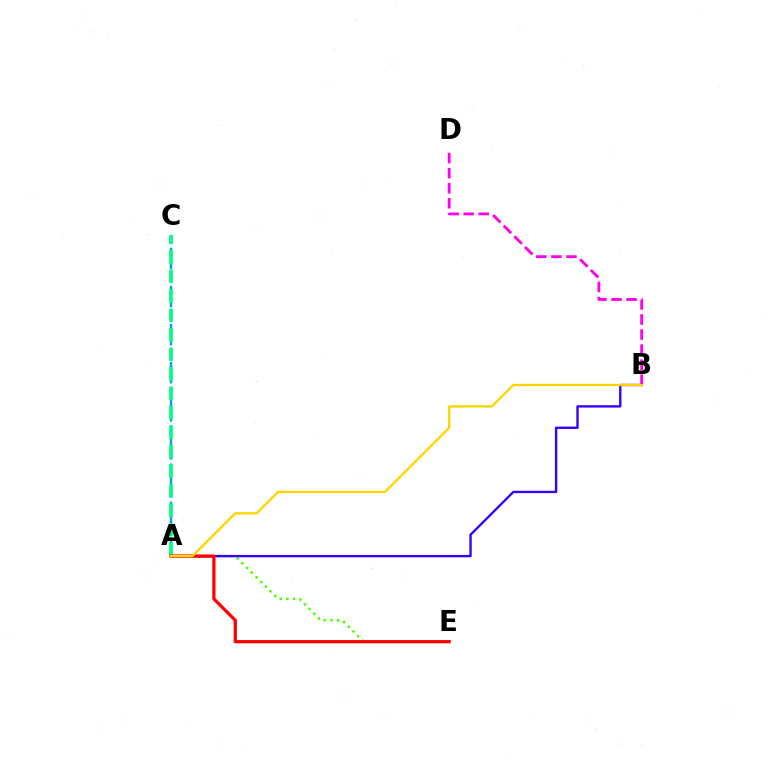{('A', 'E'): [{'color': '#4fff00', 'line_style': 'dotted', 'thickness': 1.8}, {'color': '#ff0000', 'line_style': 'solid', 'thickness': 2.32}], ('A', 'B'): [{'color': '#3700ff', 'line_style': 'solid', 'thickness': 1.71}, {'color': '#ffd500', 'line_style': 'solid', 'thickness': 1.68}], ('A', 'C'): [{'color': '#009eff', 'line_style': 'dashed', 'thickness': 1.72}, {'color': '#00ff86', 'line_style': 'dashed', 'thickness': 2.65}], ('B', 'D'): [{'color': '#ff00ed', 'line_style': 'dashed', 'thickness': 2.05}]}